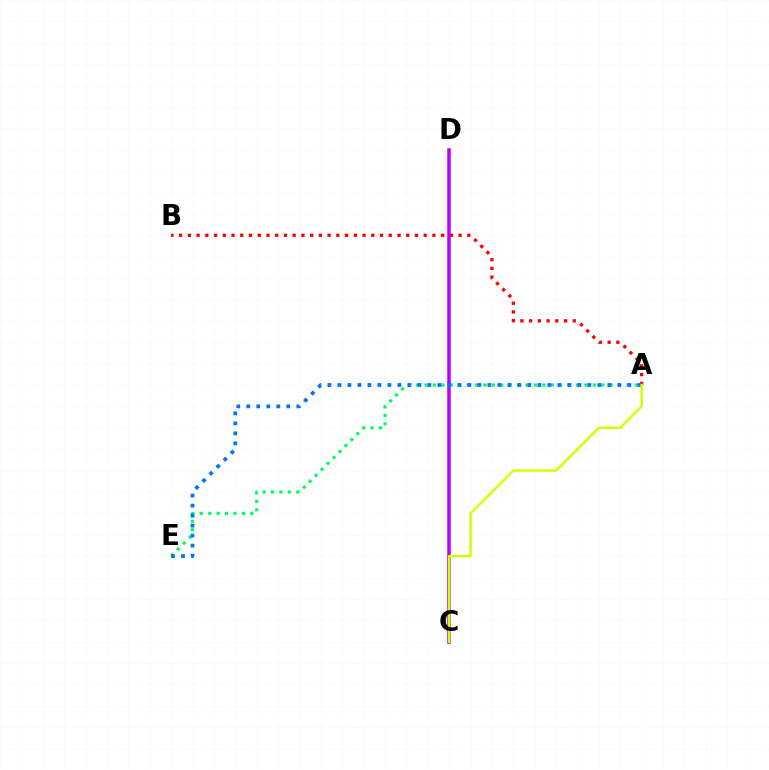{('A', 'B'): [{'color': '#ff0000', 'line_style': 'dotted', 'thickness': 2.37}], ('C', 'D'): [{'color': '#b900ff', 'line_style': 'solid', 'thickness': 2.52}], ('A', 'E'): [{'color': '#00ff5c', 'line_style': 'dotted', 'thickness': 2.29}, {'color': '#0074ff', 'line_style': 'dotted', 'thickness': 2.72}], ('A', 'C'): [{'color': '#d1ff00', 'line_style': 'solid', 'thickness': 1.76}]}